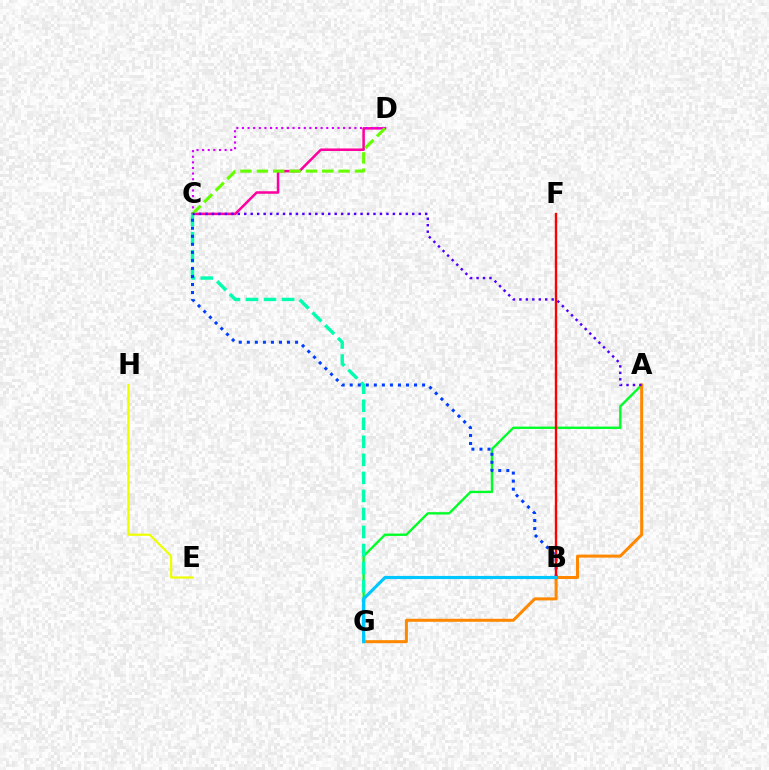{('A', 'G'): [{'color': '#00ff27', 'line_style': 'solid', 'thickness': 1.7}, {'color': '#ff8800', 'line_style': 'solid', 'thickness': 2.17}], ('C', 'D'): [{'color': '#ff00a0', 'line_style': 'solid', 'thickness': 1.82}, {'color': '#d600ff', 'line_style': 'dotted', 'thickness': 1.53}, {'color': '#66ff00', 'line_style': 'dashed', 'thickness': 2.22}], ('C', 'G'): [{'color': '#00ffaf', 'line_style': 'dashed', 'thickness': 2.45}], ('E', 'H'): [{'color': '#eeff00', 'line_style': 'solid', 'thickness': 1.6}], ('B', 'C'): [{'color': '#003fff', 'line_style': 'dotted', 'thickness': 2.18}], ('B', 'F'): [{'color': '#ff0000', 'line_style': 'solid', 'thickness': 1.72}], ('B', 'G'): [{'color': '#00c7ff', 'line_style': 'solid', 'thickness': 2.27}], ('A', 'C'): [{'color': '#4f00ff', 'line_style': 'dotted', 'thickness': 1.76}]}